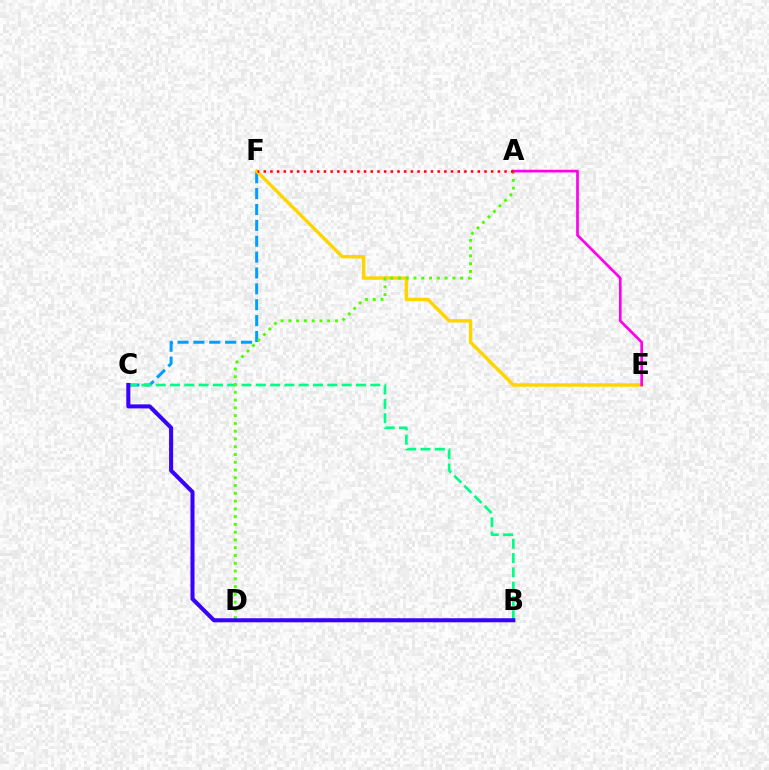{('C', 'F'): [{'color': '#009eff', 'line_style': 'dashed', 'thickness': 2.16}], ('E', 'F'): [{'color': '#ffd500', 'line_style': 'solid', 'thickness': 2.47}], ('B', 'C'): [{'color': '#00ff86', 'line_style': 'dashed', 'thickness': 1.94}, {'color': '#3700ff', 'line_style': 'solid', 'thickness': 2.91}], ('A', 'D'): [{'color': '#4fff00', 'line_style': 'dotted', 'thickness': 2.11}], ('A', 'E'): [{'color': '#ff00ed', 'line_style': 'solid', 'thickness': 1.94}], ('A', 'F'): [{'color': '#ff0000', 'line_style': 'dotted', 'thickness': 1.82}]}